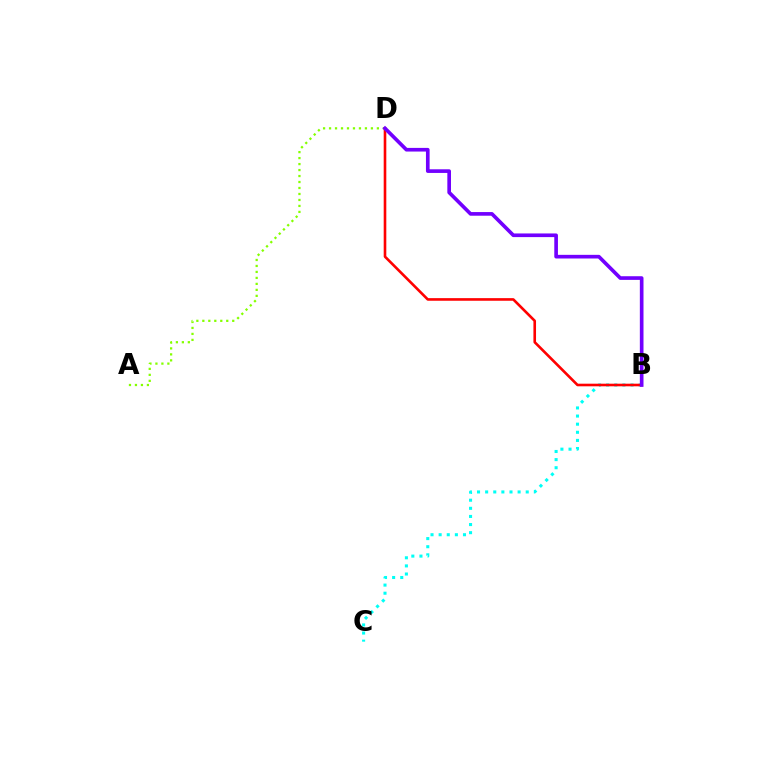{('A', 'D'): [{'color': '#84ff00', 'line_style': 'dotted', 'thickness': 1.62}], ('B', 'C'): [{'color': '#00fff6', 'line_style': 'dotted', 'thickness': 2.21}], ('B', 'D'): [{'color': '#ff0000', 'line_style': 'solid', 'thickness': 1.89}, {'color': '#7200ff', 'line_style': 'solid', 'thickness': 2.63}]}